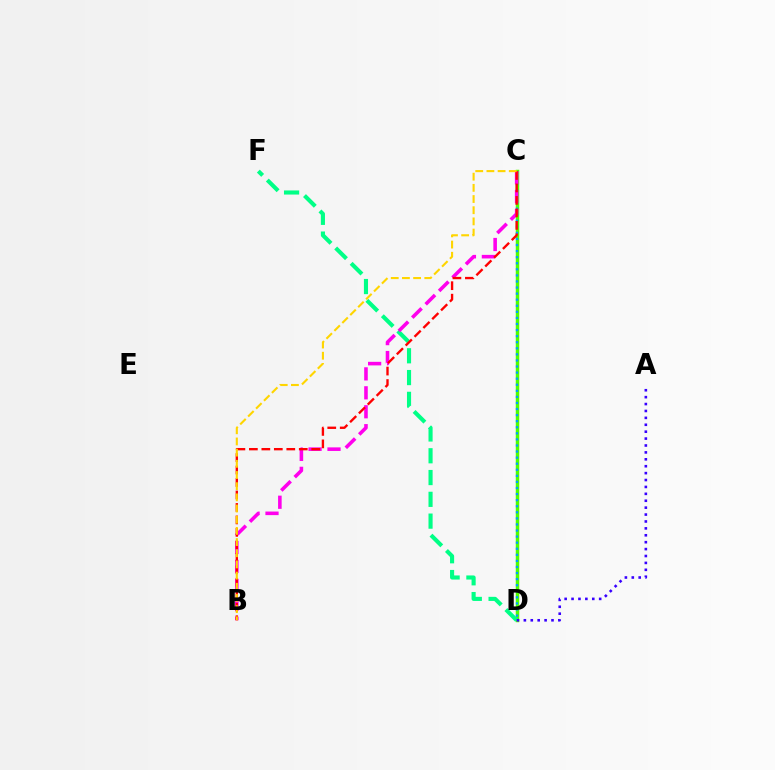{('C', 'D'): [{'color': '#4fff00', 'line_style': 'solid', 'thickness': 2.5}, {'color': '#009eff', 'line_style': 'dotted', 'thickness': 1.65}], ('D', 'F'): [{'color': '#00ff86', 'line_style': 'dashed', 'thickness': 2.96}], ('A', 'D'): [{'color': '#3700ff', 'line_style': 'dotted', 'thickness': 1.88}], ('B', 'C'): [{'color': '#ff00ed', 'line_style': 'dashed', 'thickness': 2.57}, {'color': '#ff0000', 'line_style': 'dashed', 'thickness': 1.69}, {'color': '#ffd500', 'line_style': 'dashed', 'thickness': 1.52}]}